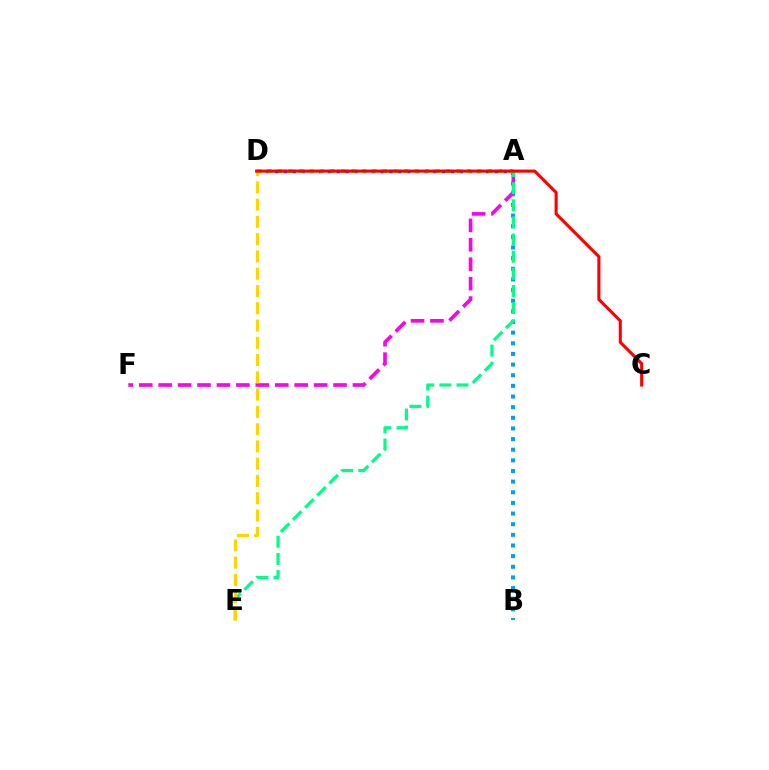{('A', 'D'): [{'color': '#3700ff', 'line_style': 'dotted', 'thickness': 2.39}, {'color': '#4fff00', 'line_style': 'dotted', 'thickness': 2.85}], ('A', 'B'): [{'color': '#009eff', 'line_style': 'dotted', 'thickness': 2.89}], ('A', 'F'): [{'color': '#ff00ed', 'line_style': 'dashed', 'thickness': 2.64}], ('A', 'E'): [{'color': '#00ff86', 'line_style': 'dashed', 'thickness': 2.33}], ('D', 'E'): [{'color': '#ffd500', 'line_style': 'dashed', 'thickness': 2.35}], ('C', 'D'): [{'color': '#ff0000', 'line_style': 'solid', 'thickness': 2.22}]}